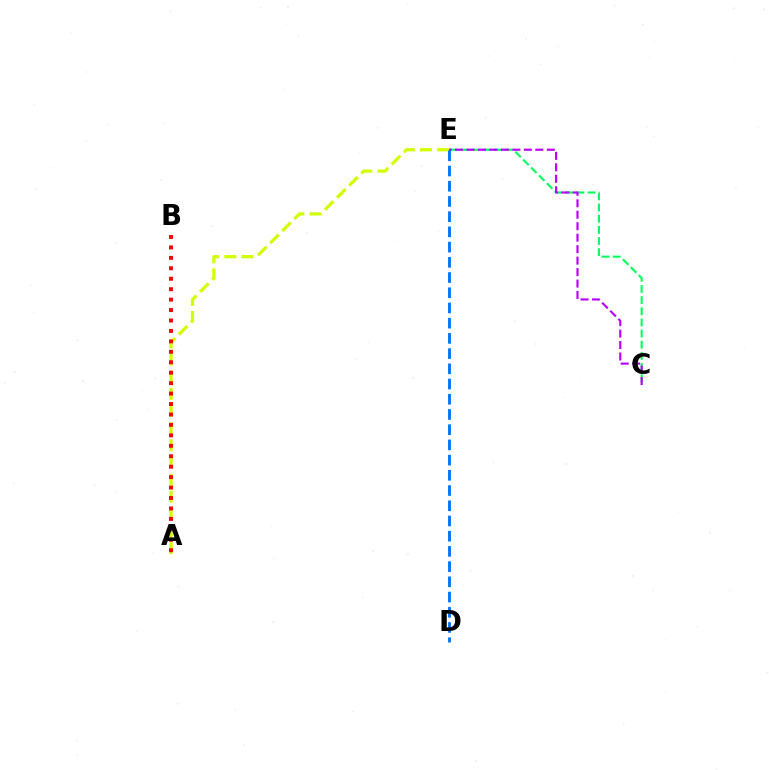{('A', 'E'): [{'color': '#d1ff00', 'line_style': 'dashed', 'thickness': 2.33}], ('C', 'E'): [{'color': '#00ff5c', 'line_style': 'dashed', 'thickness': 1.52}, {'color': '#b900ff', 'line_style': 'dashed', 'thickness': 1.56}], ('D', 'E'): [{'color': '#0074ff', 'line_style': 'dashed', 'thickness': 2.07}], ('A', 'B'): [{'color': '#ff0000', 'line_style': 'dotted', 'thickness': 2.84}]}